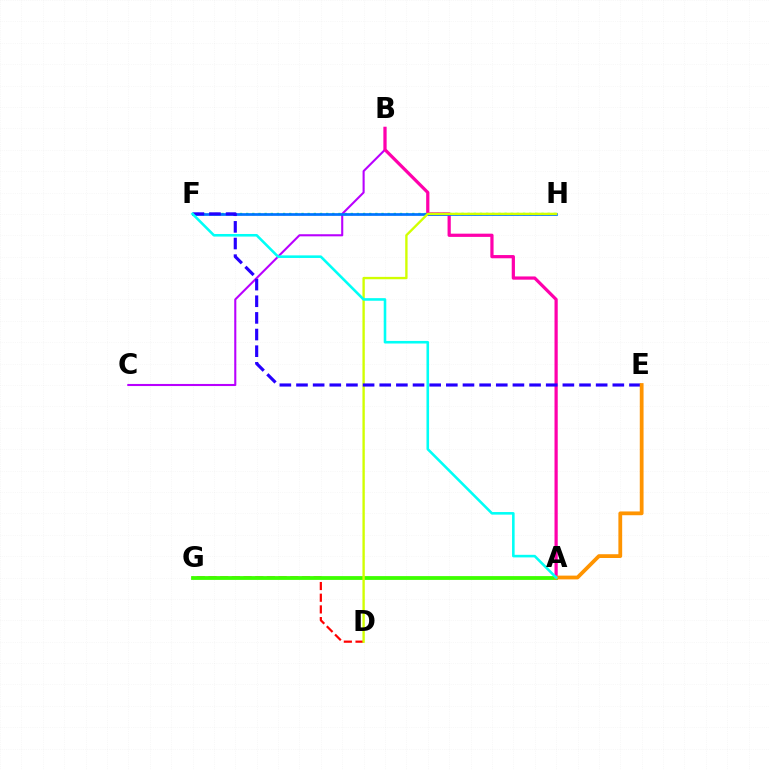{('F', 'H'): [{'color': '#00ff5c', 'line_style': 'dotted', 'thickness': 1.67}, {'color': '#0074ff', 'line_style': 'solid', 'thickness': 1.96}], ('B', 'C'): [{'color': '#b900ff', 'line_style': 'solid', 'thickness': 1.51}], ('A', 'B'): [{'color': '#ff00ac', 'line_style': 'solid', 'thickness': 2.32}], ('D', 'G'): [{'color': '#ff0000', 'line_style': 'dashed', 'thickness': 1.59}], ('A', 'G'): [{'color': '#3dff00', 'line_style': 'solid', 'thickness': 2.73}], ('D', 'H'): [{'color': '#d1ff00', 'line_style': 'solid', 'thickness': 1.7}], ('E', 'F'): [{'color': '#2500ff', 'line_style': 'dashed', 'thickness': 2.26}], ('A', 'E'): [{'color': '#ff9400', 'line_style': 'solid', 'thickness': 2.72}], ('A', 'F'): [{'color': '#00fff6', 'line_style': 'solid', 'thickness': 1.86}]}